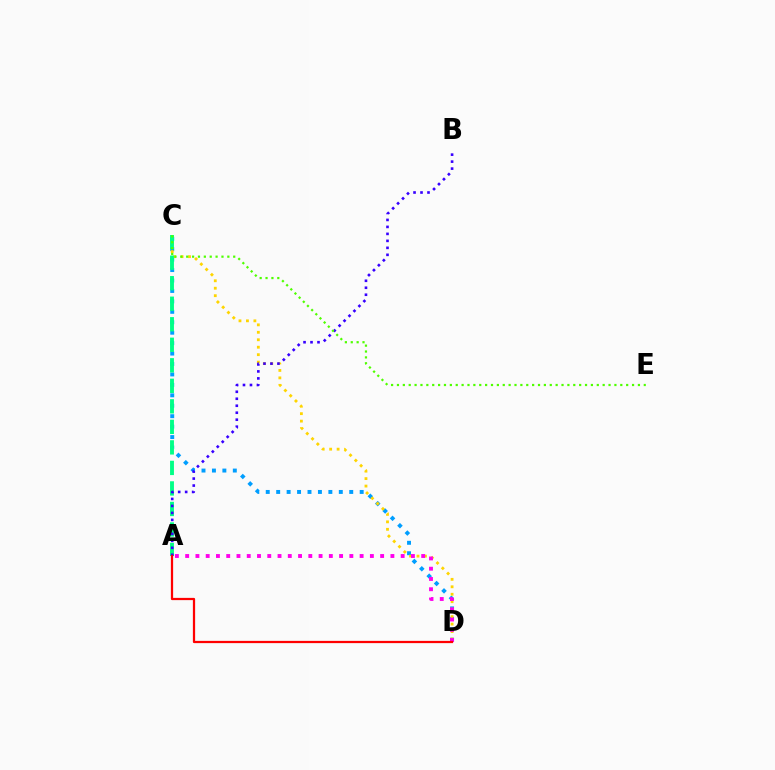{('C', 'D'): [{'color': '#009eff', 'line_style': 'dotted', 'thickness': 2.84}, {'color': '#ffd500', 'line_style': 'dotted', 'thickness': 2.03}], ('A', 'C'): [{'color': '#00ff86', 'line_style': 'dashed', 'thickness': 2.79}], ('A', 'D'): [{'color': '#ff00ed', 'line_style': 'dotted', 'thickness': 2.79}, {'color': '#ff0000', 'line_style': 'solid', 'thickness': 1.61}], ('A', 'B'): [{'color': '#3700ff', 'line_style': 'dotted', 'thickness': 1.9}], ('C', 'E'): [{'color': '#4fff00', 'line_style': 'dotted', 'thickness': 1.6}]}